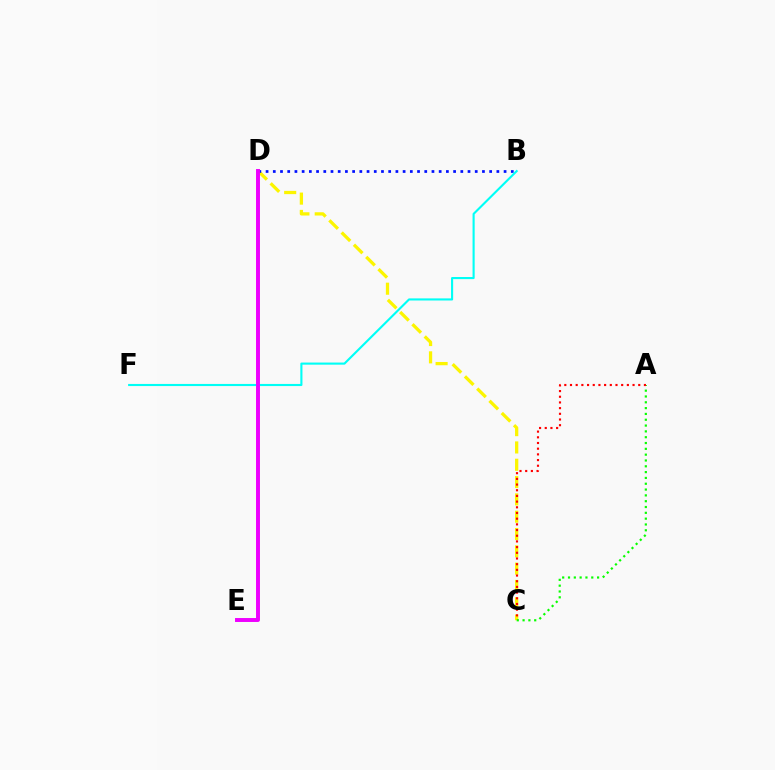{('C', 'D'): [{'color': '#fcf500', 'line_style': 'dashed', 'thickness': 2.35}], ('B', 'D'): [{'color': '#0010ff', 'line_style': 'dotted', 'thickness': 1.96}], ('A', 'C'): [{'color': '#08ff00', 'line_style': 'dotted', 'thickness': 1.58}, {'color': '#ff0000', 'line_style': 'dotted', 'thickness': 1.55}], ('B', 'F'): [{'color': '#00fff6', 'line_style': 'solid', 'thickness': 1.52}], ('D', 'E'): [{'color': '#ee00ff', 'line_style': 'solid', 'thickness': 2.83}]}